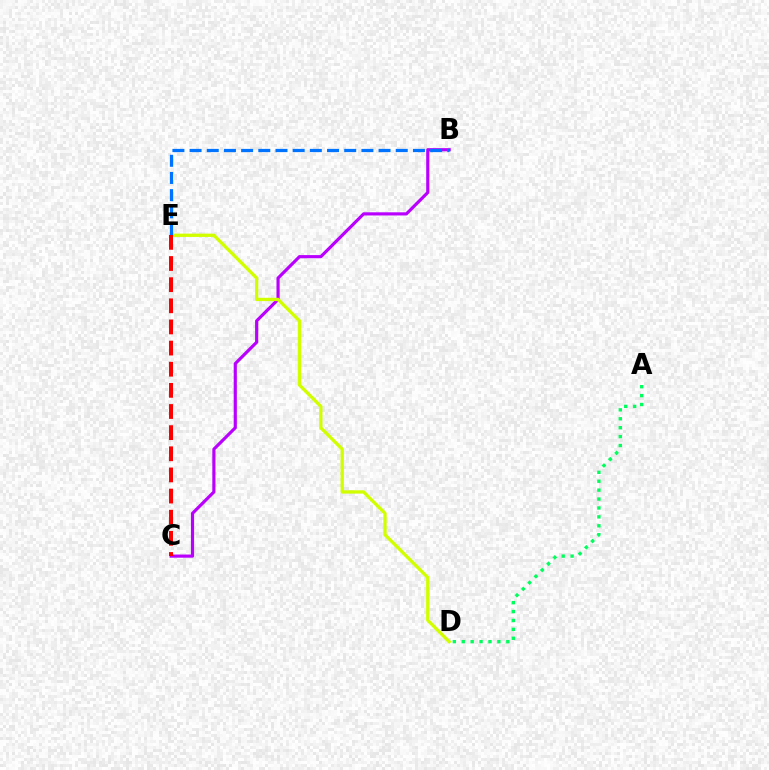{('B', 'C'): [{'color': '#b900ff', 'line_style': 'solid', 'thickness': 2.27}], ('D', 'E'): [{'color': '#d1ff00', 'line_style': 'solid', 'thickness': 2.38}], ('B', 'E'): [{'color': '#0074ff', 'line_style': 'dashed', 'thickness': 2.33}], ('C', 'E'): [{'color': '#ff0000', 'line_style': 'dashed', 'thickness': 2.87}], ('A', 'D'): [{'color': '#00ff5c', 'line_style': 'dotted', 'thickness': 2.42}]}